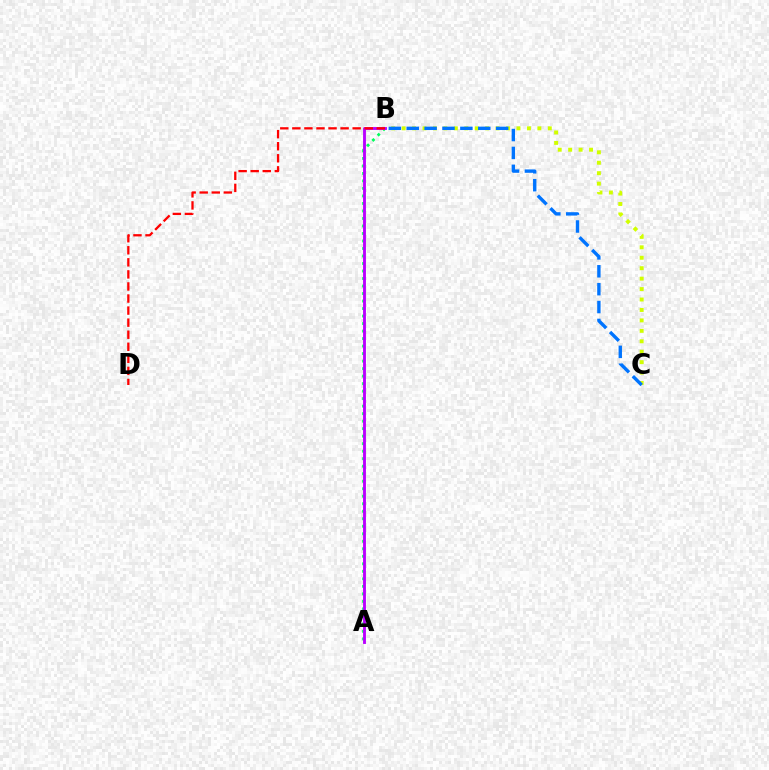{('B', 'C'): [{'color': '#d1ff00', 'line_style': 'dotted', 'thickness': 2.84}, {'color': '#0074ff', 'line_style': 'dashed', 'thickness': 2.43}], ('A', 'B'): [{'color': '#00ff5c', 'line_style': 'dotted', 'thickness': 2.04}, {'color': '#b900ff', 'line_style': 'solid', 'thickness': 2.07}], ('B', 'D'): [{'color': '#ff0000', 'line_style': 'dashed', 'thickness': 1.64}]}